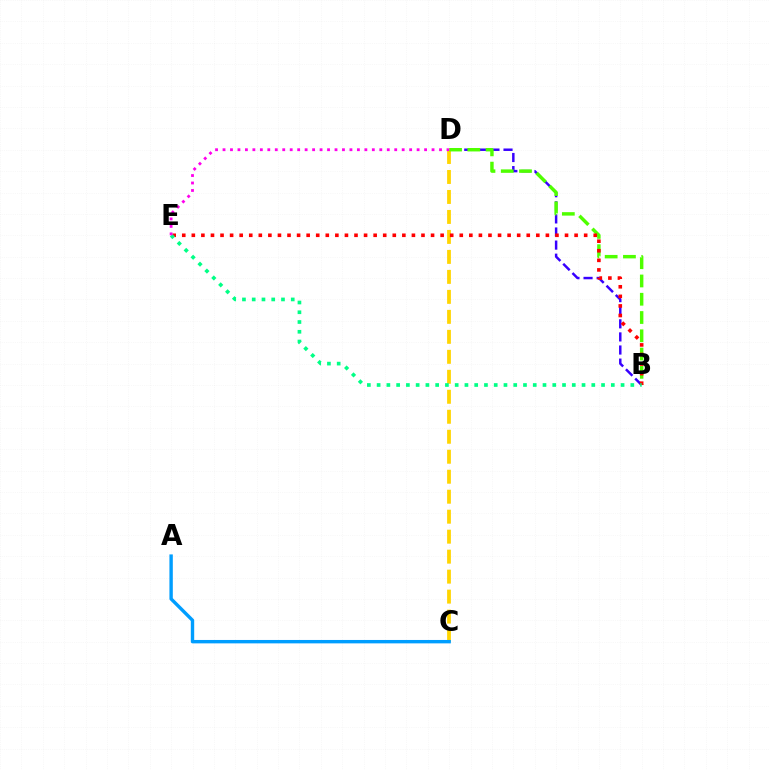{('C', 'D'): [{'color': '#ffd500', 'line_style': 'dashed', 'thickness': 2.71}], ('B', 'D'): [{'color': '#3700ff', 'line_style': 'dashed', 'thickness': 1.78}, {'color': '#4fff00', 'line_style': 'dashed', 'thickness': 2.48}], ('B', 'E'): [{'color': '#ff0000', 'line_style': 'dotted', 'thickness': 2.6}, {'color': '#00ff86', 'line_style': 'dotted', 'thickness': 2.65}], ('D', 'E'): [{'color': '#ff00ed', 'line_style': 'dotted', 'thickness': 2.03}], ('A', 'C'): [{'color': '#009eff', 'line_style': 'solid', 'thickness': 2.44}]}